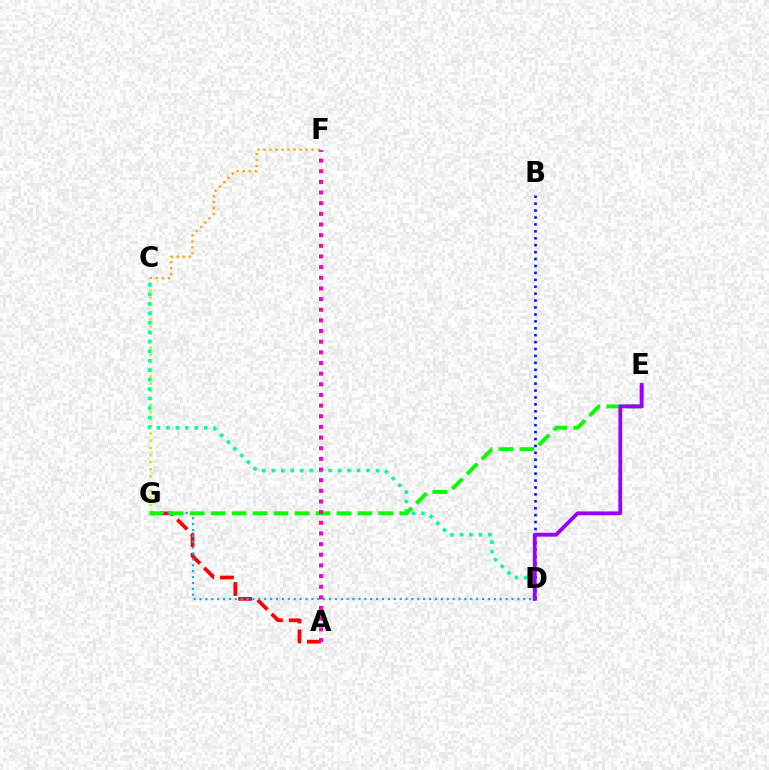{('A', 'G'): [{'color': '#ff0000', 'line_style': 'dashed', 'thickness': 2.69}], ('C', 'G'): [{'color': '#b3ff00', 'line_style': 'dotted', 'thickness': 1.94}], ('C', 'D'): [{'color': '#00ff9d', 'line_style': 'dotted', 'thickness': 2.57}], ('B', 'D'): [{'color': '#0010ff', 'line_style': 'dotted', 'thickness': 1.88}], ('D', 'G'): [{'color': '#00b5ff', 'line_style': 'dotted', 'thickness': 1.6}], ('E', 'G'): [{'color': '#08ff00', 'line_style': 'dashed', 'thickness': 2.85}], ('C', 'F'): [{'color': '#ffa500', 'line_style': 'dotted', 'thickness': 1.64}], ('D', 'E'): [{'color': '#9b00ff', 'line_style': 'solid', 'thickness': 2.76}], ('A', 'F'): [{'color': '#ff00bd', 'line_style': 'dotted', 'thickness': 2.89}]}